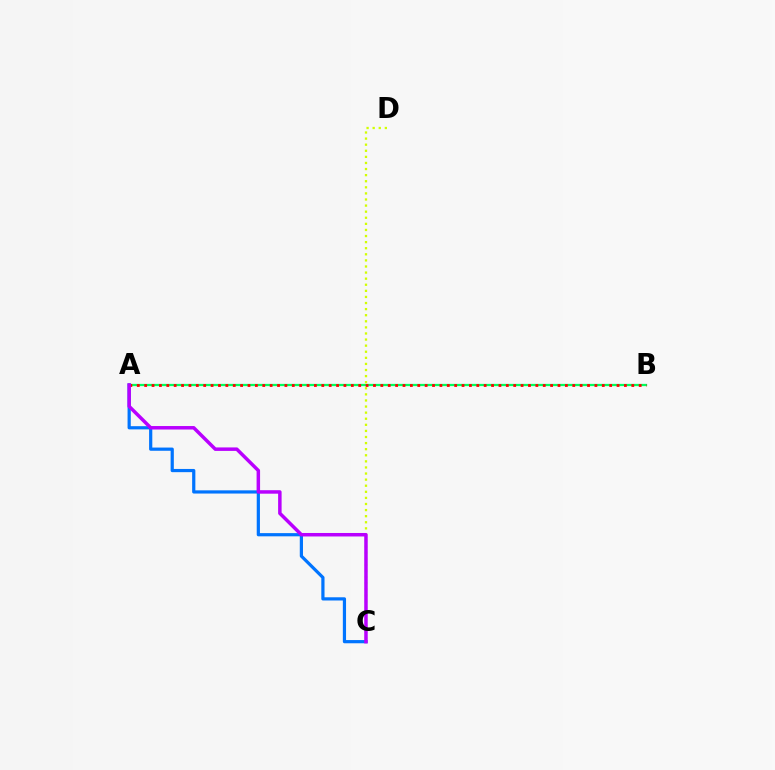{('A', 'B'): [{'color': '#00ff5c', 'line_style': 'solid', 'thickness': 1.63}, {'color': '#ff0000', 'line_style': 'dotted', 'thickness': 2.01}], ('A', 'C'): [{'color': '#0074ff', 'line_style': 'solid', 'thickness': 2.31}, {'color': '#b900ff', 'line_style': 'solid', 'thickness': 2.51}], ('C', 'D'): [{'color': '#d1ff00', 'line_style': 'dotted', 'thickness': 1.65}]}